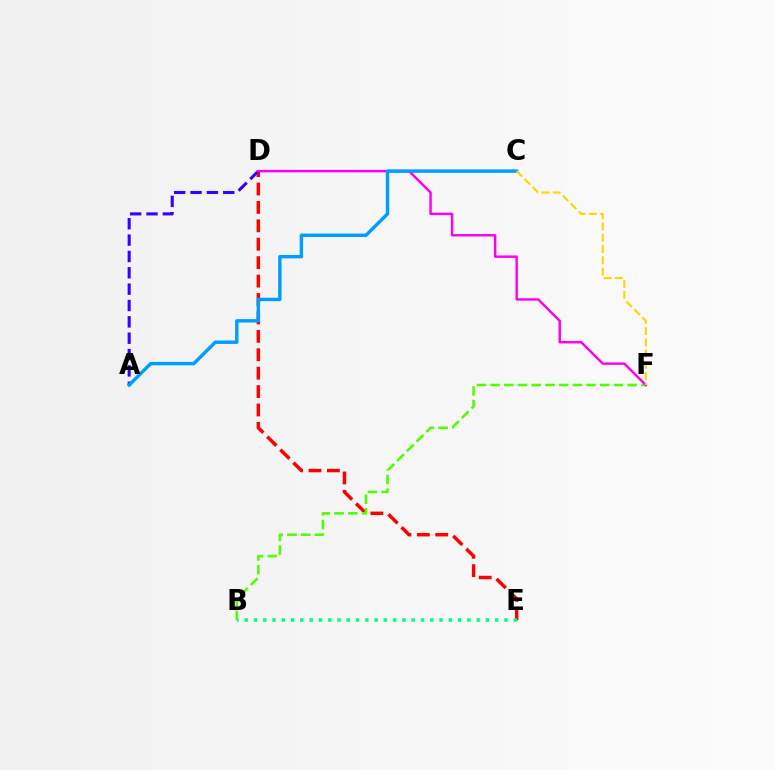{('D', 'E'): [{'color': '#ff0000', 'line_style': 'dashed', 'thickness': 2.5}], ('A', 'D'): [{'color': '#3700ff', 'line_style': 'dashed', 'thickness': 2.22}], ('B', 'F'): [{'color': '#4fff00', 'line_style': 'dashed', 'thickness': 1.86}], ('D', 'F'): [{'color': '#ff00ed', 'line_style': 'solid', 'thickness': 1.77}], ('A', 'C'): [{'color': '#009eff', 'line_style': 'solid', 'thickness': 2.47}], ('B', 'E'): [{'color': '#00ff86', 'line_style': 'dotted', 'thickness': 2.52}], ('C', 'F'): [{'color': '#ffd500', 'line_style': 'dashed', 'thickness': 1.53}]}